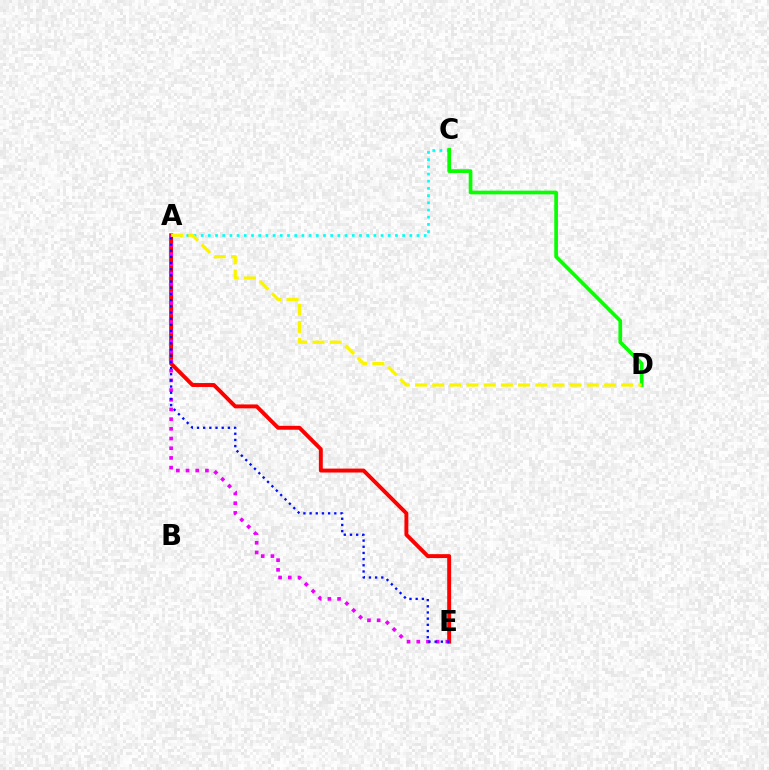{('A', 'C'): [{'color': '#00fff6', 'line_style': 'dotted', 'thickness': 1.96}], ('A', 'E'): [{'color': '#ff0000', 'line_style': 'solid', 'thickness': 2.83}, {'color': '#ee00ff', 'line_style': 'dotted', 'thickness': 2.63}, {'color': '#0010ff', 'line_style': 'dotted', 'thickness': 1.68}], ('C', 'D'): [{'color': '#08ff00', 'line_style': 'solid', 'thickness': 2.66}], ('A', 'D'): [{'color': '#fcf500', 'line_style': 'dashed', 'thickness': 2.33}]}